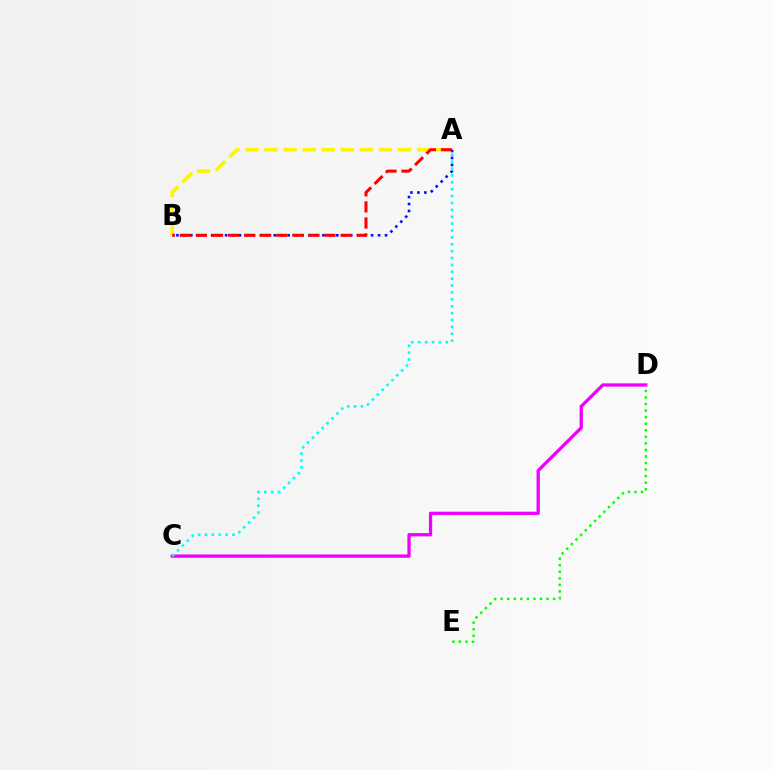{('A', 'B'): [{'color': '#fcf500', 'line_style': 'dashed', 'thickness': 2.59}, {'color': '#0010ff', 'line_style': 'dotted', 'thickness': 1.89}, {'color': '#ff0000', 'line_style': 'dashed', 'thickness': 2.18}], ('C', 'D'): [{'color': '#ee00ff', 'line_style': 'solid', 'thickness': 2.36}], ('D', 'E'): [{'color': '#08ff00', 'line_style': 'dotted', 'thickness': 1.78}], ('A', 'C'): [{'color': '#00fff6', 'line_style': 'dotted', 'thickness': 1.87}]}